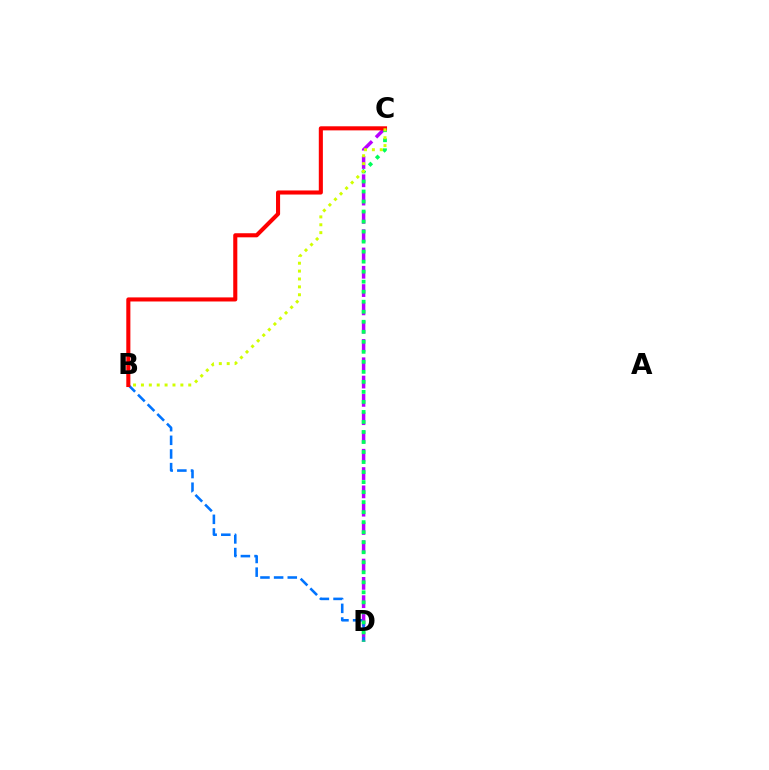{('C', 'D'): [{'color': '#b900ff', 'line_style': 'dashed', 'thickness': 2.49}, {'color': '#00ff5c', 'line_style': 'dotted', 'thickness': 2.72}], ('B', 'D'): [{'color': '#0074ff', 'line_style': 'dashed', 'thickness': 1.86}], ('B', 'C'): [{'color': '#ff0000', 'line_style': 'solid', 'thickness': 2.94}, {'color': '#d1ff00', 'line_style': 'dotted', 'thickness': 2.14}]}